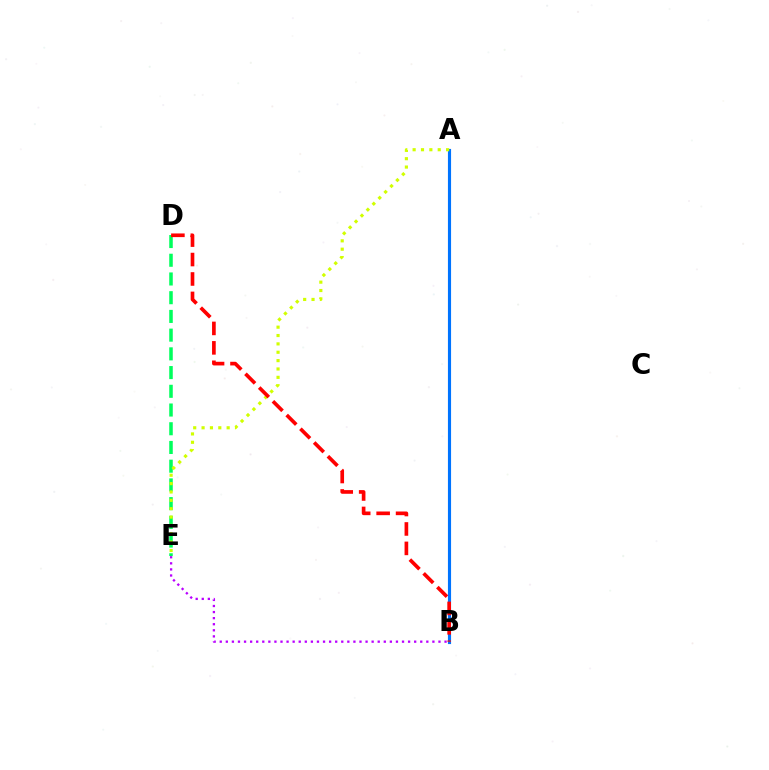{('A', 'B'): [{'color': '#0074ff', 'line_style': 'solid', 'thickness': 2.25}], ('B', 'E'): [{'color': '#b900ff', 'line_style': 'dotted', 'thickness': 1.65}], ('D', 'E'): [{'color': '#00ff5c', 'line_style': 'dashed', 'thickness': 2.54}], ('A', 'E'): [{'color': '#d1ff00', 'line_style': 'dotted', 'thickness': 2.27}], ('B', 'D'): [{'color': '#ff0000', 'line_style': 'dashed', 'thickness': 2.64}]}